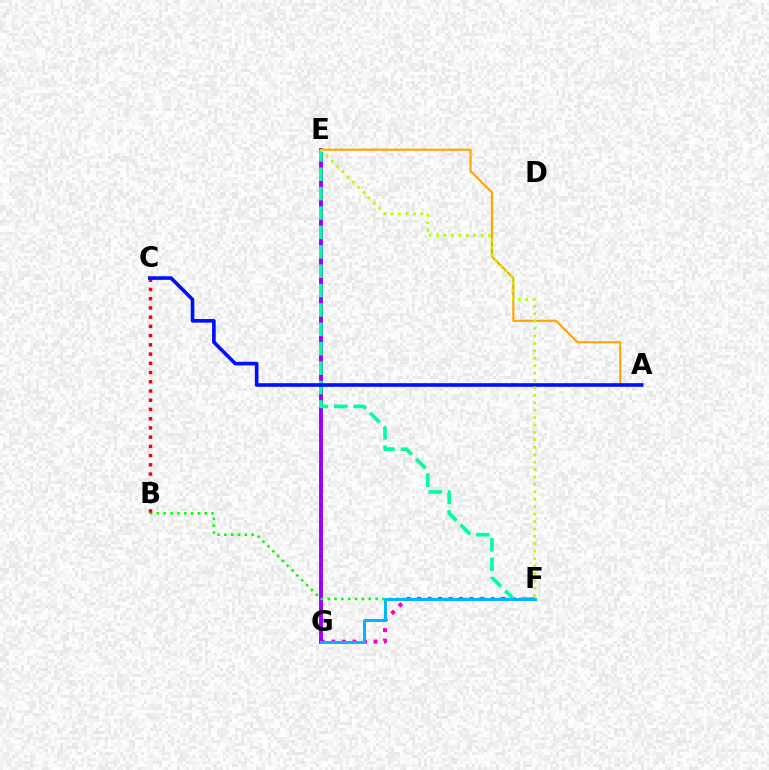{('F', 'G'): [{'color': '#ff00bd', 'line_style': 'dotted', 'thickness': 2.86}, {'color': '#00b5ff', 'line_style': 'solid', 'thickness': 2.13}], ('E', 'G'): [{'color': '#9b00ff', 'line_style': 'solid', 'thickness': 2.83}], ('B', 'F'): [{'color': '#08ff00', 'line_style': 'dotted', 'thickness': 1.86}], ('B', 'C'): [{'color': '#ff0000', 'line_style': 'dotted', 'thickness': 2.51}], ('A', 'E'): [{'color': '#ffa500', 'line_style': 'solid', 'thickness': 1.53}], ('E', 'F'): [{'color': '#00ff9d', 'line_style': 'dashed', 'thickness': 2.63}, {'color': '#b3ff00', 'line_style': 'dotted', 'thickness': 2.02}], ('A', 'C'): [{'color': '#0010ff', 'line_style': 'solid', 'thickness': 2.61}]}